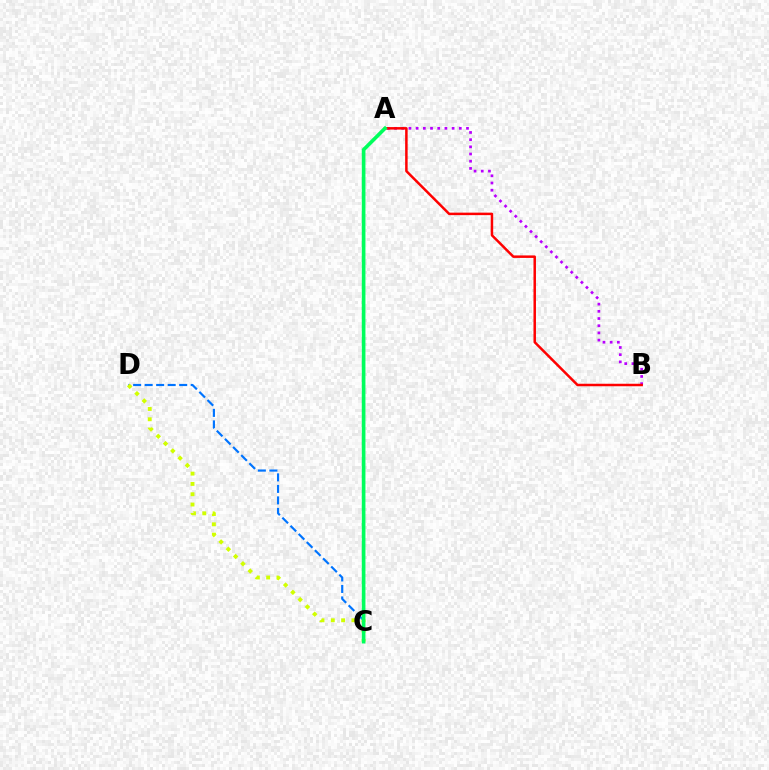{('C', 'D'): [{'color': '#0074ff', 'line_style': 'dashed', 'thickness': 1.56}, {'color': '#d1ff00', 'line_style': 'dotted', 'thickness': 2.8}], ('A', 'B'): [{'color': '#b900ff', 'line_style': 'dotted', 'thickness': 1.95}, {'color': '#ff0000', 'line_style': 'solid', 'thickness': 1.8}], ('A', 'C'): [{'color': '#00ff5c', 'line_style': 'solid', 'thickness': 2.63}]}